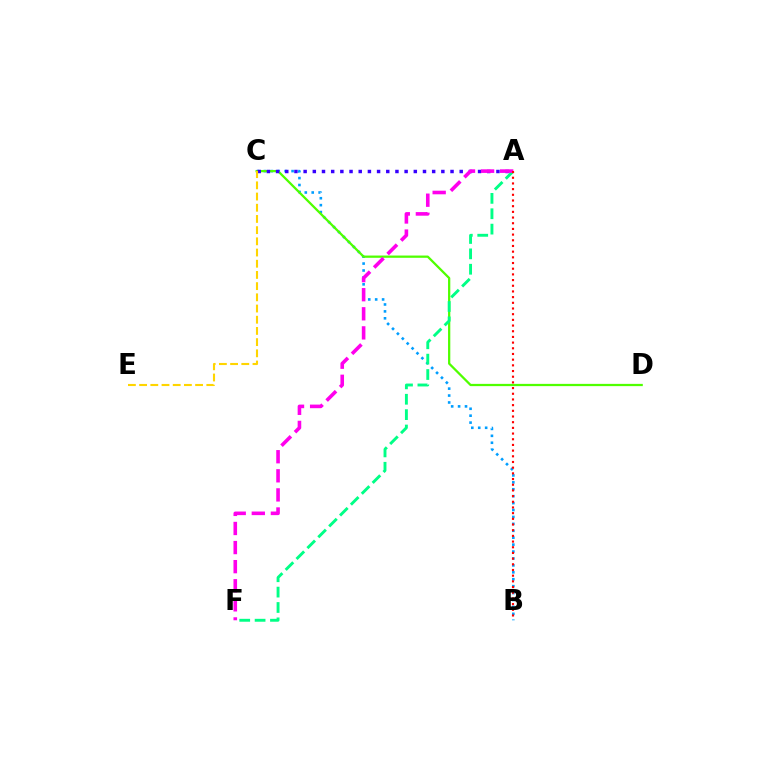{('B', 'C'): [{'color': '#009eff', 'line_style': 'dotted', 'thickness': 1.88}], ('C', 'D'): [{'color': '#4fff00', 'line_style': 'solid', 'thickness': 1.63}], ('A', 'F'): [{'color': '#00ff86', 'line_style': 'dashed', 'thickness': 2.09}, {'color': '#ff00ed', 'line_style': 'dashed', 'thickness': 2.59}], ('A', 'C'): [{'color': '#3700ff', 'line_style': 'dotted', 'thickness': 2.49}], ('A', 'B'): [{'color': '#ff0000', 'line_style': 'dotted', 'thickness': 1.54}], ('C', 'E'): [{'color': '#ffd500', 'line_style': 'dashed', 'thickness': 1.52}]}